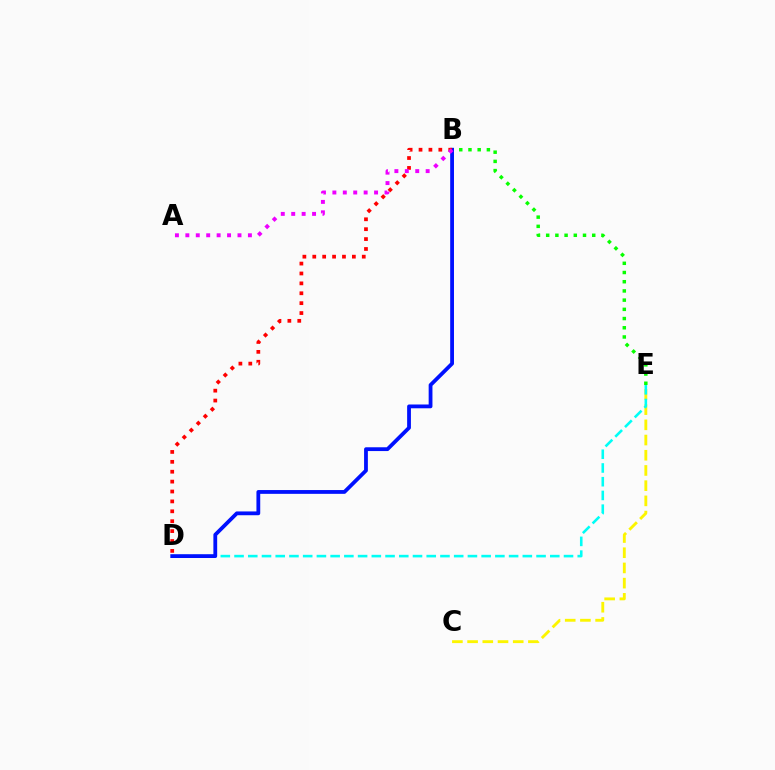{('C', 'E'): [{'color': '#fcf500', 'line_style': 'dashed', 'thickness': 2.07}], ('D', 'E'): [{'color': '#00fff6', 'line_style': 'dashed', 'thickness': 1.86}], ('B', 'E'): [{'color': '#08ff00', 'line_style': 'dotted', 'thickness': 2.5}], ('B', 'D'): [{'color': '#0010ff', 'line_style': 'solid', 'thickness': 2.73}, {'color': '#ff0000', 'line_style': 'dotted', 'thickness': 2.69}], ('A', 'B'): [{'color': '#ee00ff', 'line_style': 'dotted', 'thickness': 2.83}]}